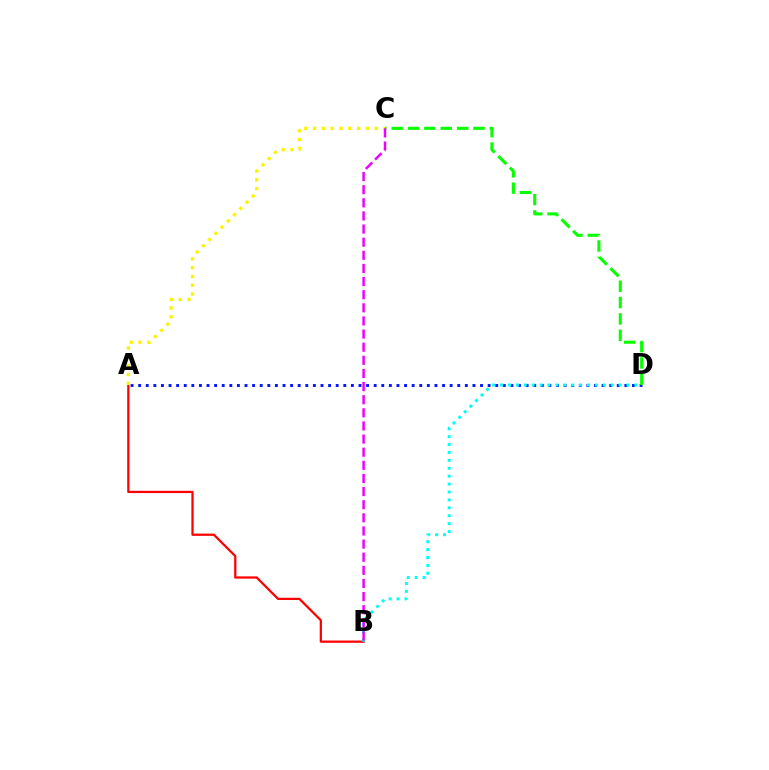{('A', 'D'): [{'color': '#0010ff', 'line_style': 'dotted', 'thickness': 2.06}], ('C', 'D'): [{'color': '#08ff00', 'line_style': 'dashed', 'thickness': 2.22}], ('A', 'B'): [{'color': '#ff0000', 'line_style': 'solid', 'thickness': 1.62}], ('A', 'C'): [{'color': '#fcf500', 'line_style': 'dotted', 'thickness': 2.39}], ('B', 'D'): [{'color': '#00fff6', 'line_style': 'dotted', 'thickness': 2.15}], ('B', 'C'): [{'color': '#ee00ff', 'line_style': 'dashed', 'thickness': 1.78}]}